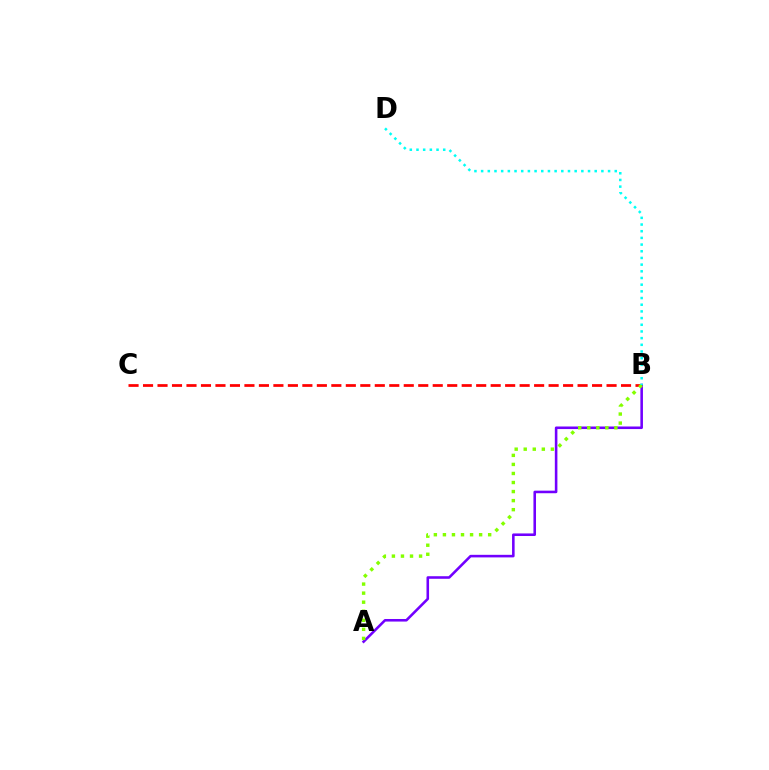{('B', 'C'): [{'color': '#ff0000', 'line_style': 'dashed', 'thickness': 1.97}], ('A', 'B'): [{'color': '#7200ff', 'line_style': 'solid', 'thickness': 1.85}, {'color': '#84ff00', 'line_style': 'dotted', 'thickness': 2.46}], ('B', 'D'): [{'color': '#00fff6', 'line_style': 'dotted', 'thickness': 1.82}]}